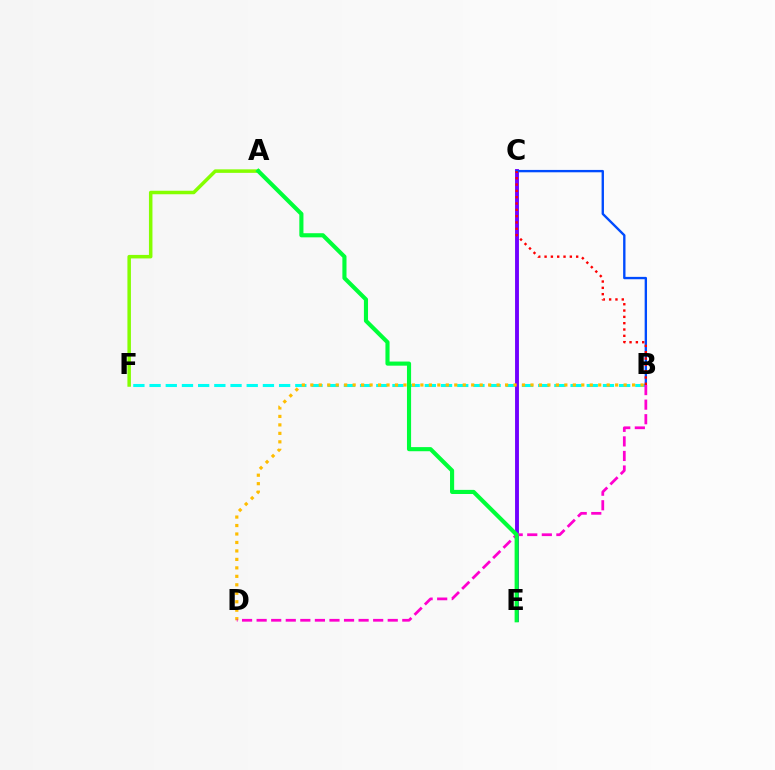{('A', 'F'): [{'color': '#84ff00', 'line_style': 'solid', 'thickness': 2.53}], ('B', 'F'): [{'color': '#00fff6', 'line_style': 'dashed', 'thickness': 2.2}], ('C', 'E'): [{'color': '#7200ff', 'line_style': 'solid', 'thickness': 2.8}], ('B', 'C'): [{'color': '#004bff', 'line_style': 'solid', 'thickness': 1.7}, {'color': '#ff0000', 'line_style': 'dotted', 'thickness': 1.72}], ('B', 'D'): [{'color': '#ffbd00', 'line_style': 'dotted', 'thickness': 2.3}, {'color': '#ff00cf', 'line_style': 'dashed', 'thickness': 1.98}], ('A', 'E'): [{'color': '#00ff39', 'line_style': 'solid', 'thickness': 2.97}]}